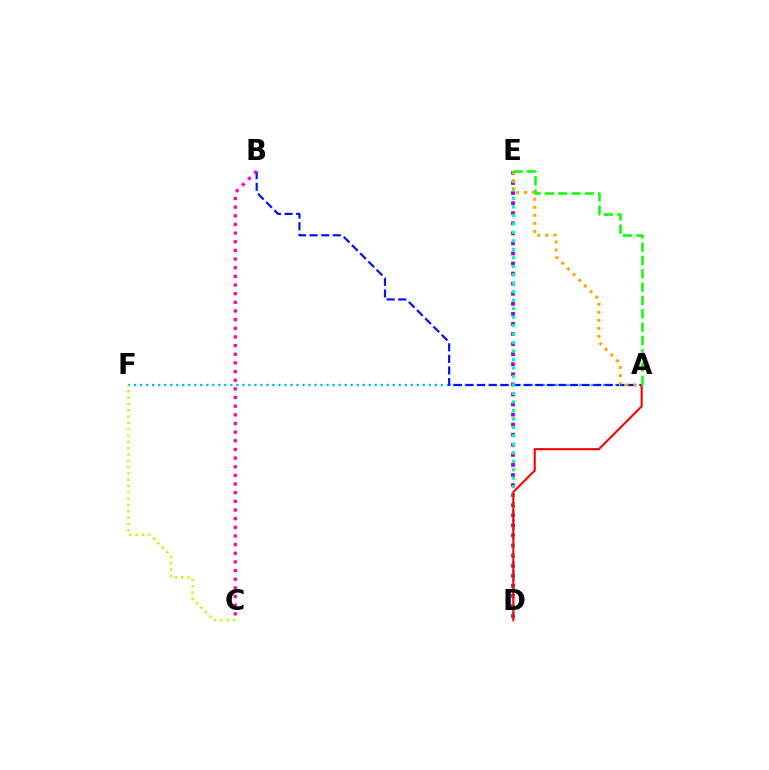{('A', 'F'): [{'color': '#00b5ff', 'line_style': 'dotted', 'thickness': 1.63}], ('A', 'B'): [{'color': '#0010ff', 'line_style': 'dashed', 'thickness': 1.58}], ('D', 'E'): [{'color': '#9b00ff', 'line_style': 'dotted', 'thickness': 2.74}, {'color': '#00ff9d', 'line_style': 'dotted', 'thickness': 2.3}], ('B', 'C'): [{'color': '#ff00bd', 'line_style': 'dotted', 'thickness': 2.35}], ('C', 'F'): [{'color': '#b3ff00', 'line_style': 'dotted', 'thickness': 1.72}], ('A', 'D'): [{'color': '#ff0000', 'line_style': 'solid', 'thickness': 1.51}], ('A', 'E'): [{'color': '#ffa500', 'line_style': 'dotted', 'thickness': 2.18}, {'color': '#08ff00', 'line_style': 'dashed', 'thickness': 1.81}]}